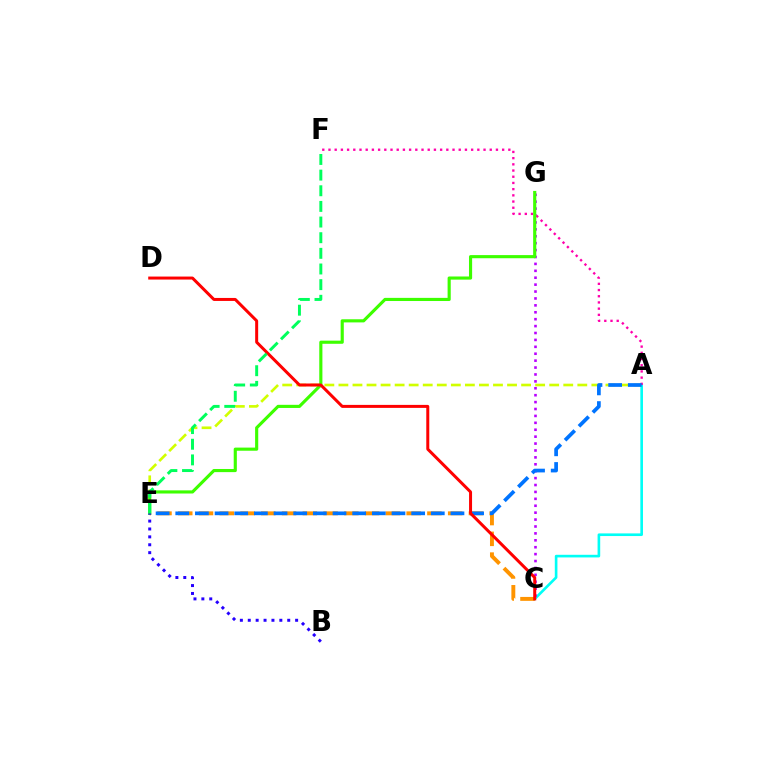{('A', 'E'): [{'color': '#d1ff00', 'line_style': 'dashed', 'thickness': 1.91}, {'color': '#0074ff', 'line_style': 'dashed', 'thickness': 2.67}], ('A', 'C'): [{'color': '#00fff6', 'line_style': 'solid', 'thickness': 1.9}], ('C', 'E'): [{'color': '#ff9400', 'line_style': 'dashed', 'thickness': 2.82}], ('C', 'G'): [{'color': '#b900ff', 'line_style': 'dotted', 'thickness': 1.88}], ('A', 'F'): [{'color': '#ff00ac', 'line_style': 'dotted', 'thickness': 1.69}], ('E', 'G'): [{'color': '#3dff00', 'line_style': 'solid', 'thickness': 2.26}], ('C', 'D'): [{'color': '#ff0000', 'line_style': 'solid', 'thickness': 2.16}], ('B', 'E'): [{'color': '#2500ff', 'line_style': 'dotted', 'thickness': 2.14}], ('E', 'F'): [{'color': '#00ff5c', 'line_style': 'dashed', 'thickness': 2.13}]}